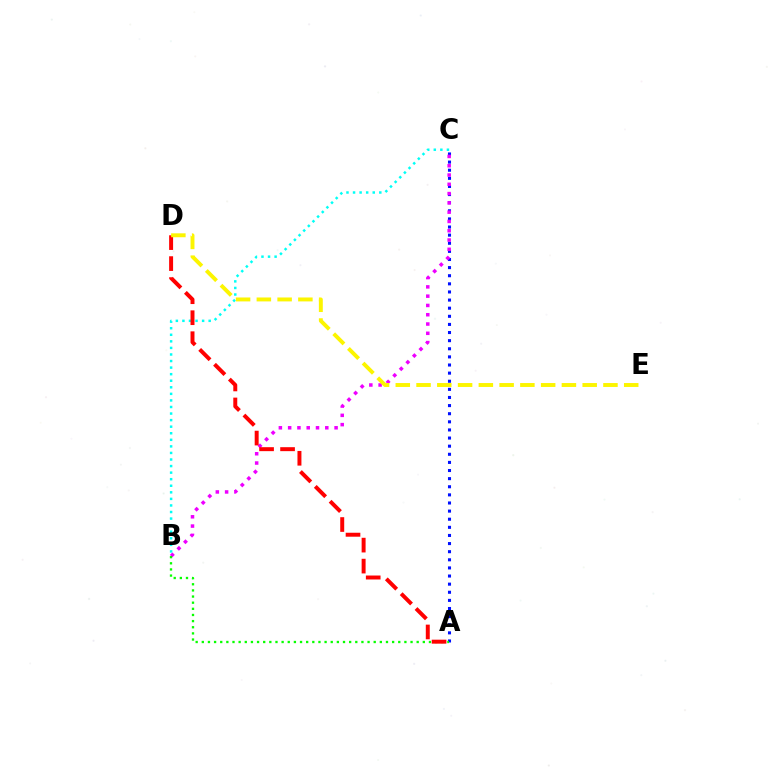{('A', 'C'): [{'color': '#0010ff', 'line_style': 'dotted', 'thickness': 2.21}], ('B', 'C'): [{'color': '#ee00ff', 'line_style': 'dotted', 'thickness': 2.52}, {'color': '#00fff6', 'line_style': 'dotted', 'thickness': 1.78}], ('A', 'B'): [{'color': '#08ff00', 'line_style': 'dotted', 'thickness': 1.67}], ('A', 'D'): [{'color': '#ff0000', 'line_style': 'dashed', 'thickness': 2.85}], ('D', 'E'): [{'color': '#fcf500', 'line_style': 'dashed', 'thickness': 2.82}]}